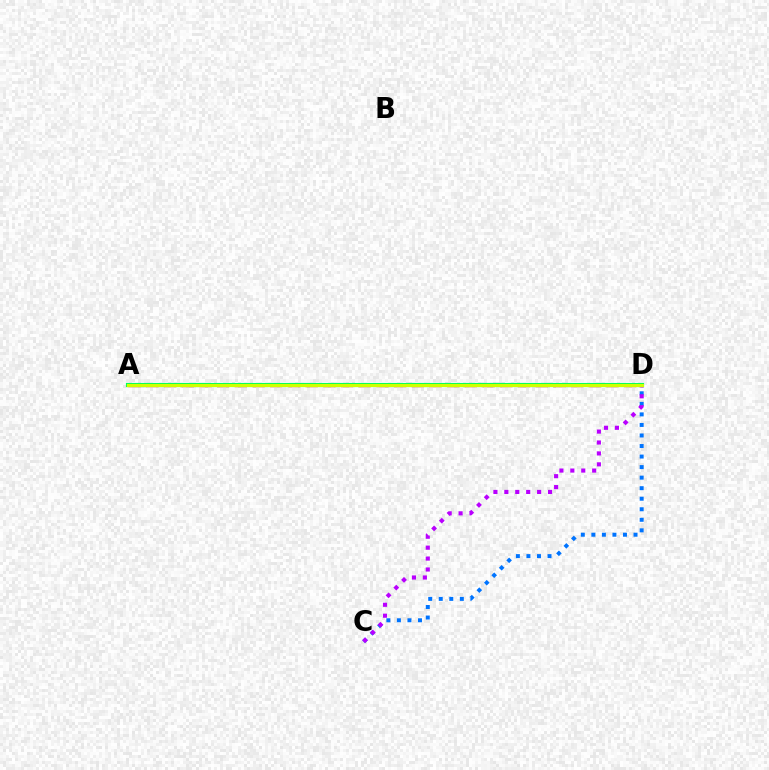{('A', 'D'): [{'color': '#ff0000', 'line_style': 'dashed', 'thickness': 2.4}, {'color': '#00ff5c', 'line_style': 'solid', 'thickness': 2.98}, {'color': '#d1ff00', 'line_style': 'solid', 'thickness': 2.26}], ('C', 'D'): [{'color': '#0074ff', 'line_style': 'dotted', 'thickness': 2.86}, {'color': '#b900ff', 'line_style': 'dotted', 'thickness': 2.97}]}